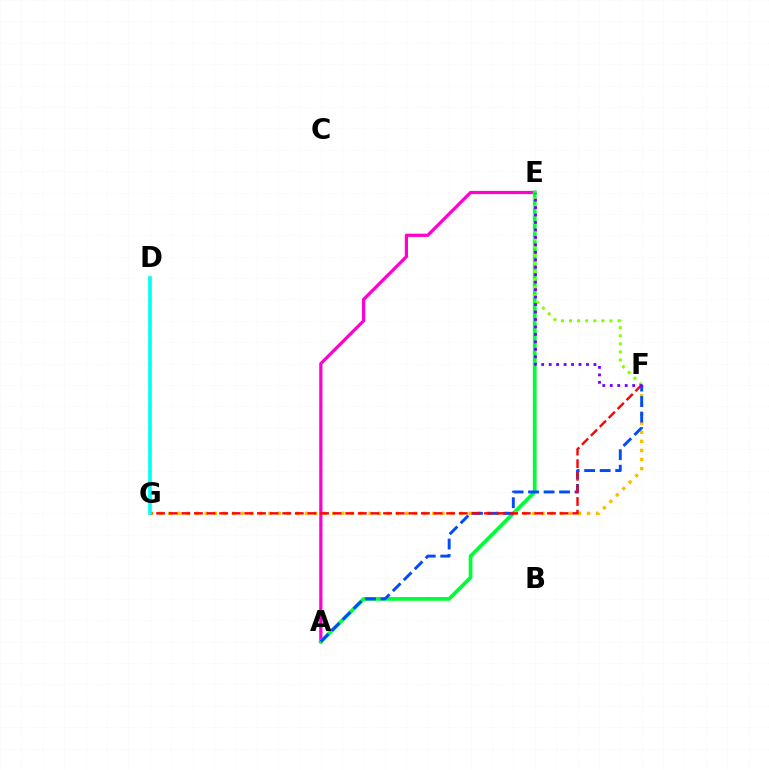{('A', 'E'): [{'color': '#ff00cf', 'line_style': 'solid', 'thickness': 2.32}, {'color': '#00ff39', 'line_style': 'solid', 'thickness': 2.72}], ('F', 'G'): [{'color': '#ffbd00', 'line_style': 'dotted', 'thickness': 2.47}, {'color': '#ff0000', 'line_style': 'dashed', 'thickness': 1.71}], ('A', 'F'): [{'color': '#004bff', 'line_style': 'dashed', 'thickness': 2.1}], ('E', 'F'): [{'color': '#84ff00', 'line_style': 'dotted', 'thickness': 2.2}, {'color': '#7200ff', 'line_style': 'dotted', 'thickness': 2.03}], ('D', 'G'): [{'color': '#00fff6', 'line_style': 'solid', 'thickness': 2.63}]}